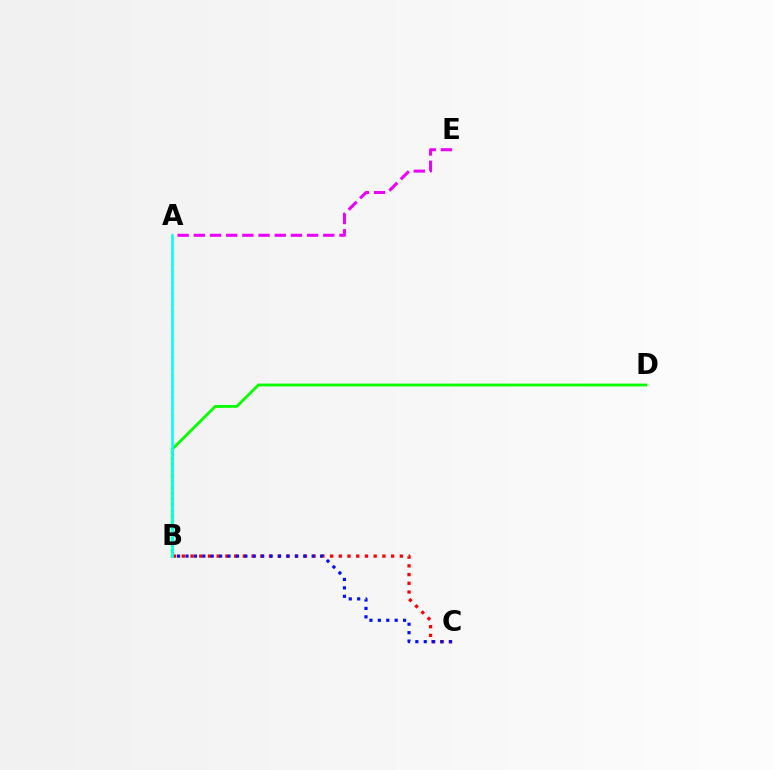{('B', 'C'): [{'color': '#ff0000', 'line_style': 'dotted', 'thickness': 2.37}, {'color': '#0010ff', 'line_style': 'dotted', 'thickness': 2.29}], ('B', 'D'): [{'color': '#08ff00', 'line_style': 'solid', 'thickness': 2.04}], ('A', 'B'): [{'color': '#fcf500', 'line_style': 'dotted', 'thickness': 1.57}, {'color': '#00fff6', 'line_style': 'solid', 'thickness': 1.83}], ('A', 'E'): [{'color': '#ee00ff', 'line_style': 'dashed', 'thickness': 2.2}]}